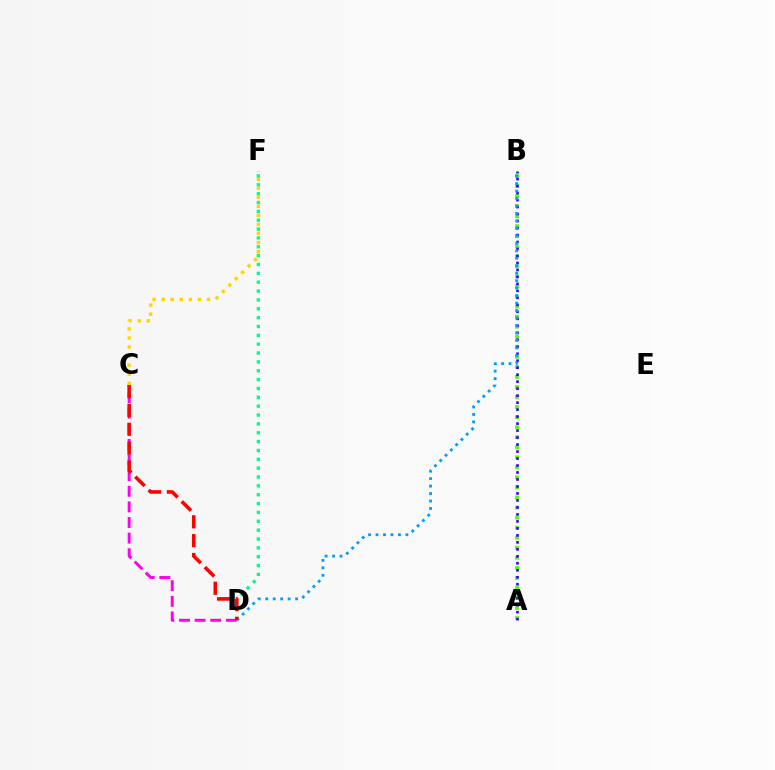{('A', 'B'): [{'color': '#4fff00', 'line_style': 'dotted', 'thickness': 2.73}, {'color': '#3700ff', 'line_style': 'dotted', 'thickness': 1.9}], ('C', 'F'): [{'color': '#ffd500', 'line_style': 'dotted', 'thickness': 2.46}], ('C', 'D'): [{'color': '#ff00ed', 'line_style': 'dashed', 'thickness': 2.12}, {'color': '#ff0000', 'line_style': 'dashed', 'thickness': 2.56}], ('B', 'D'): [{'color': '#009eff', 'line_style': 'dotted', 'thickness': 2.03}], ('D', 'F'): [{'color': '#00ff86', 'line_style': 'dotted', 'thickness': 2.41}]}